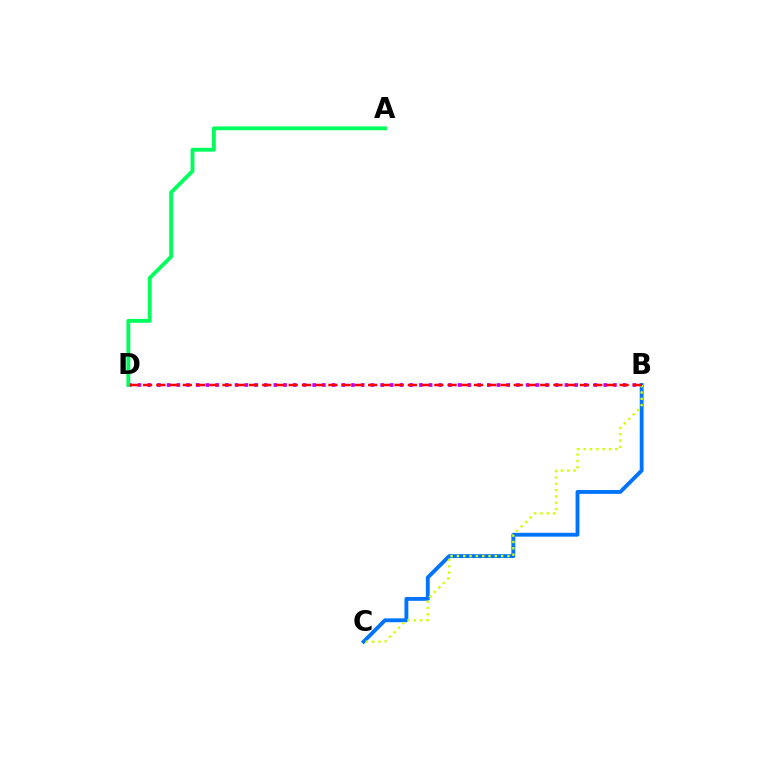{('B', 'C'): [{'color': '#0074ff', 'line_style': 'solid', 'thickness': 2.78}, {'color': '#d1ff00', 'line_style': 'dotted', 'thickness': 1.72}], ('B', 'D'): [{'color': '#b900ff', 'line_style': 'dotted', 'thickness': 2.64}, {'color': '#ff0000', 'line_style': 'dashed', 'thickness': 1.8}], ('A', 'D'): [{'color': '#00ff5c', 'line_style': 'solid', 'thickness': 2.77}]}